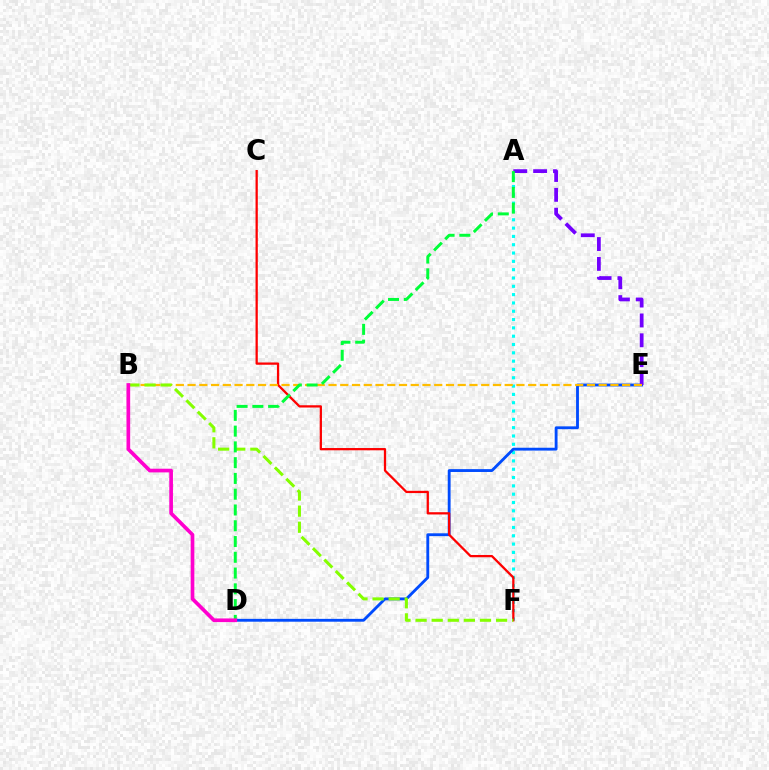{('A', 'F'): [{'color': '#00fff6', 'line_style': 'dotted', 'thickness': 2.26}], ('D', 'E'): [{'color': '#004bff', 'line_style': 'solid', 'thickness': 2.05}], ('A', 'E'): [{'color': '#7200ff', 'line_style': 'dashed', 'thickness': 2.7}], ('C', 'F'): [{'color': '#ff0000', 'line_style': 'solid', 'thickness': 1.63}], ('B', 'E'): [{'color': '#ffbd00', 'line_style': 'dashed', 'thickness': 1.6}], ('B', 'F'): [{'color': '#84ff00', 'line_style': 'dashed', 'thickness': 2.19}], ('A', 'D'): [{'color': '#00ff39', 'line_style': 'dashed', 'thickness': 2.14}], ('B', 'D'): [{'color': '#ff00cf', 'line_style': 'solid', 'thickness': 2.65}]}